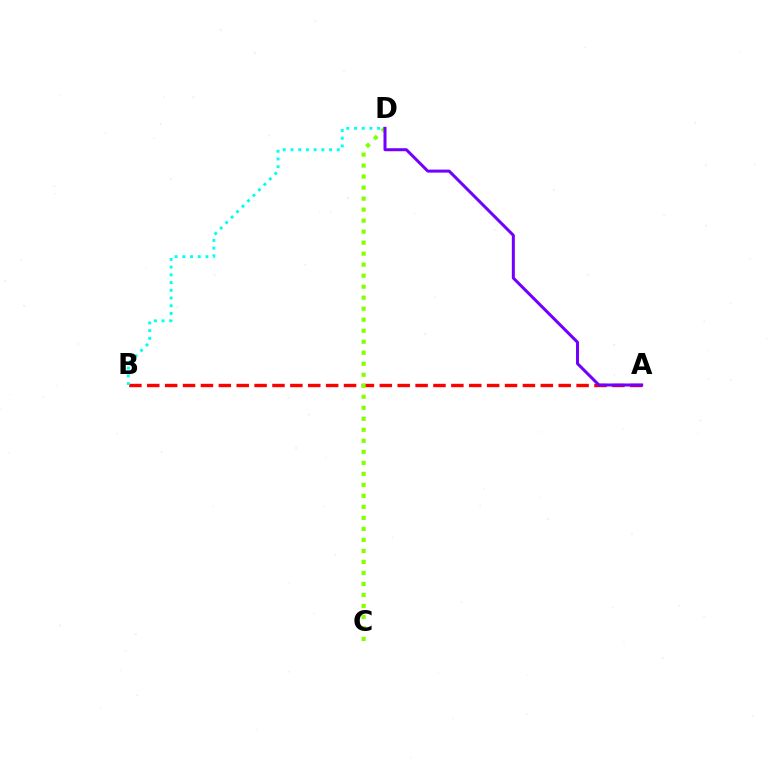{('A', 'B'): [{'color': '#ff0000', 'line_style': 'dashed', 'thickness': 2.43}], ('B', 'D'): [{'color': '#00fff6', 'line_style': 'dotted', 'thickness': 2.1}], ('C', 'D'): [{'color': '#84ff00', 'line_style': 'dotted', 'thickness': 2.99}], ('A', 'D'): [{'color': '#7200ff', 'line_style': 'solid', 'thickness': 2.17}]}